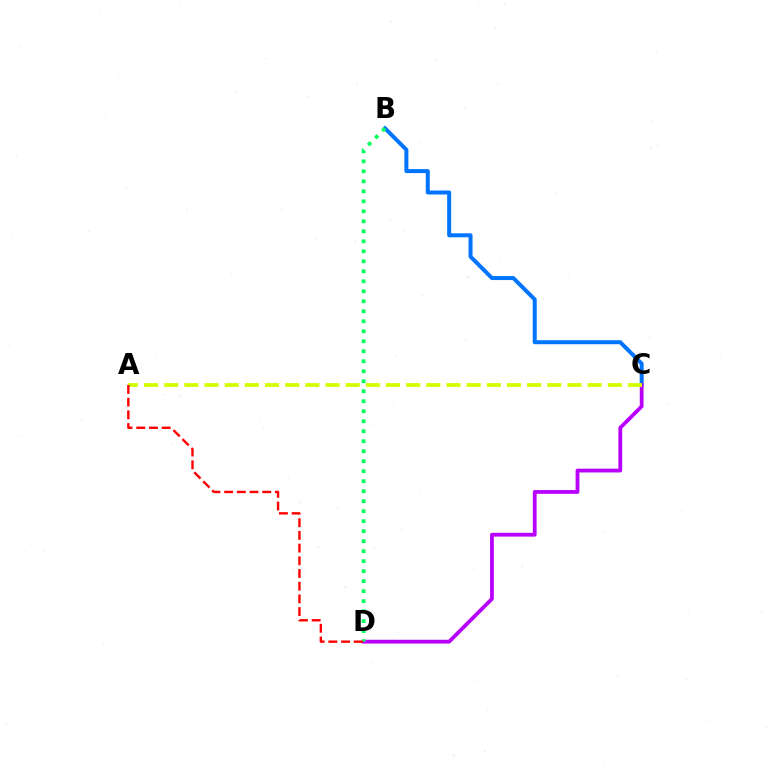{('B', 'C'): [{'color': '#0074ff', 'line_style': 'solid', 'thickness': 2.87}], ('C', 'D'): [{'color': '#b900ff', 'line_style': 'solid', 'thickness': 2.73}], ('A', 'C'): [{'color': '#d1ff00', 'line_style': 'dashed', 'thickness': 2.74}], ('B', 'D'): [{'color': '#00ff5c', 'line_style': 'dotted', 'thickness': 2.72}], ('A', 'D'): [{'color': '#ff0000', 'line_style': 'dashed', 'thickness': 1.72}]}